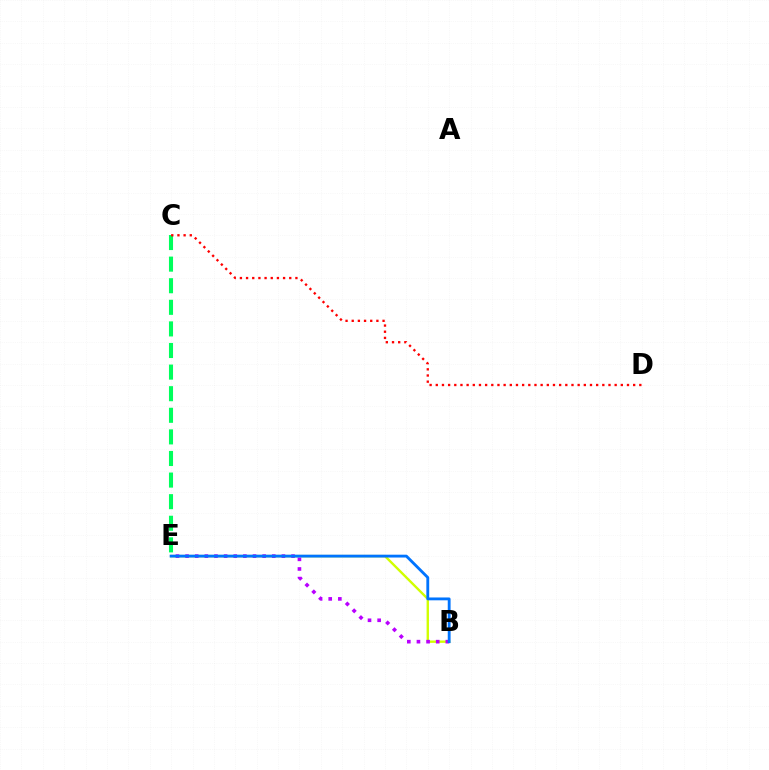{('C', 'E'): [{'color': '#00ff5c', 'line_style': 'dashed', 'thickness': 2.93}], ('B', 'E'): [{'color': '#d1ff00', 'line_style': 'solid', 'thickness': 1.71}, {'color': '#b900ff', 'line_style': 'dotted', 'thickness': 2.62}, {'color': '#0074ff', 'line_style': 'solid', 'thickness': 2.04}], ('C', 'D'): [{'color': '#ff0000', 'line_style': 'dotted', 'thickness': 1.68}]}